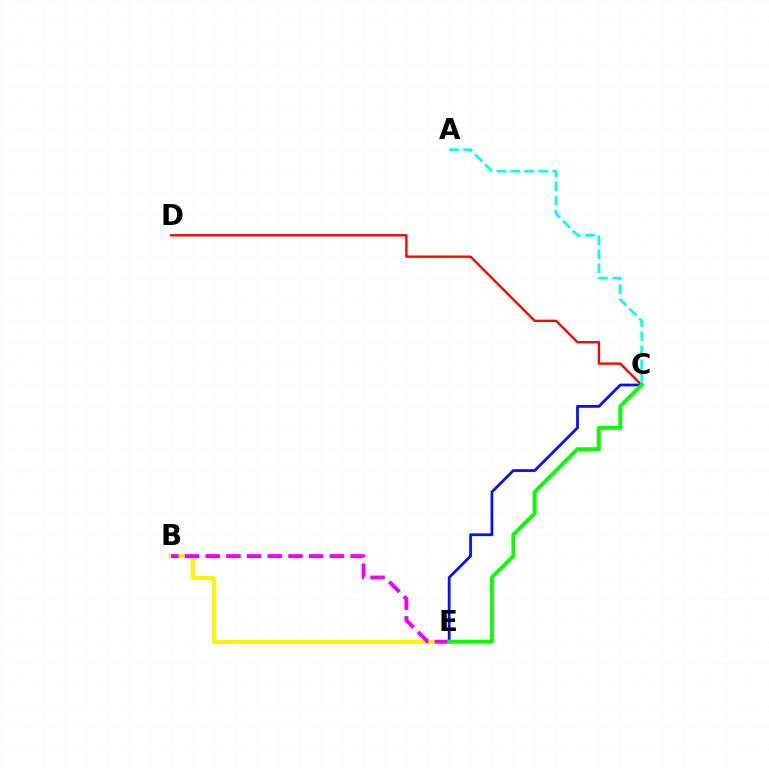{('C', 'E'): [{'color': '#0010ff', 'line_style': 'solid', 'thickness': 1.99}, {'color': '#08ff00', 'line_style': 'solid', 'thickness': 2.81}], ('C', 'D'): [{'color': '#ff0000', 'line_style': 'solid', 'thickness': 1.7}], ('A', 'C'): [{'color': '#00fff6', 'line_style': 'dashed', 'thickness': 1.91}], ('B', 'E'): [{'color': '#fcf500', 'line_style': 'solid', 'thickness': 2.89}, {'color': '#ee00ff', 'line_style': 'dashed', 'thickness': 2.81}]}